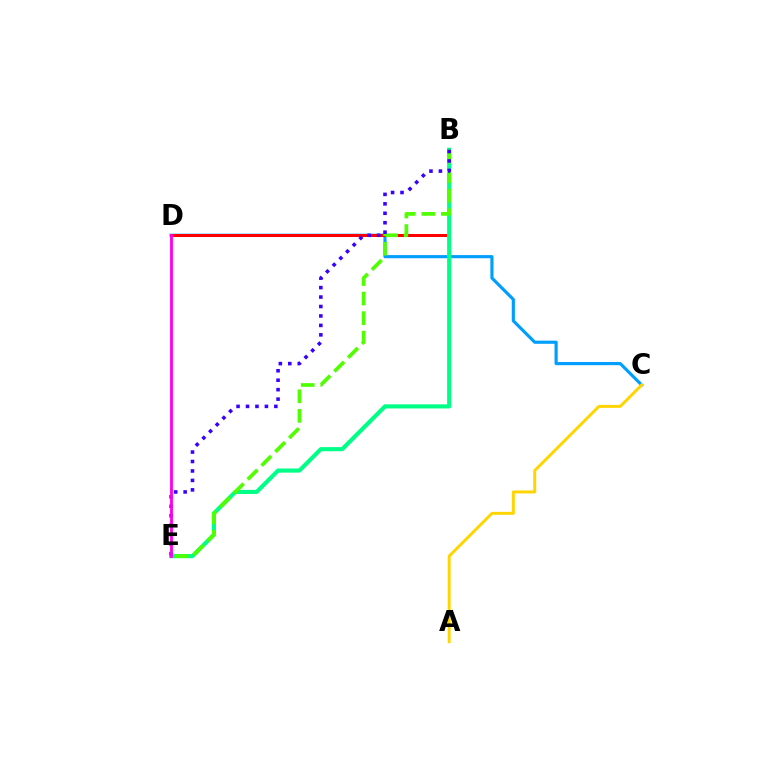{('C', 'D'): [{'color': '#009eff', 'line_style': 'solid', 'thickness': 2.26}], ('B', 'D'): [{'color': '#ff0000', 'line_style': 'solid', 'thickness': 2.17}], ('B', 'E'): [{'color': '#00ff86', 'line_style': 'solid', 'thickness': 2.97}, {'color': '#4fff00', 'line_style': 'dashed', 'thickness': 2.66}, {'color': '#3700ff', 'line_style': 'dotted', 'thickness': 2.57}], ('A', 'C'): [{'color': '#ffd500', 'line_style': 'solid', 'thickness': 2.13}], ('D', 'E'): [{'color': '#ff00ed', 'line_style': 'solid', 'thickness': 2.04}]}